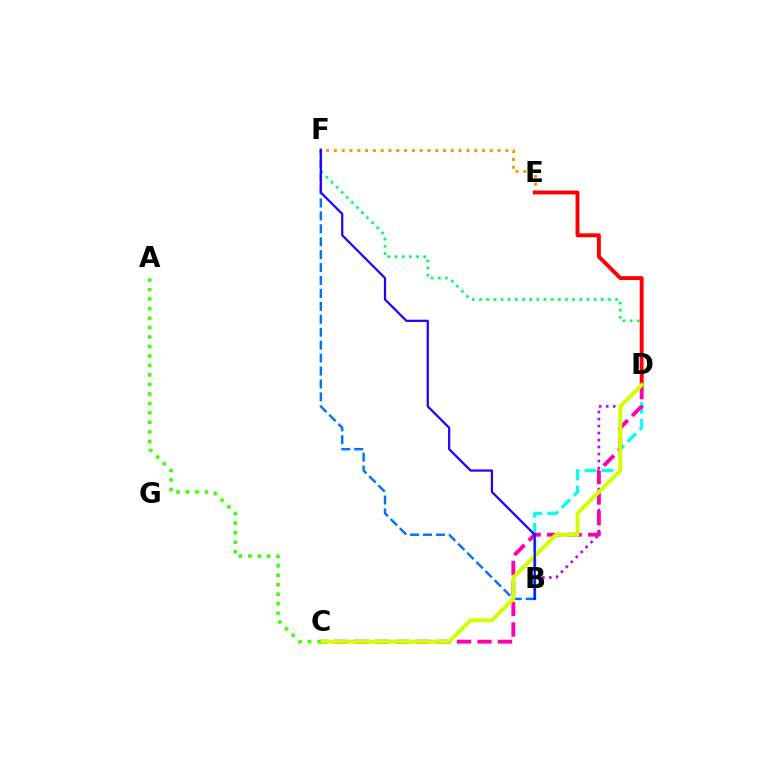{('B', 'D'): [{'color': '#b900ff', 'line_style': 'dotted', 'thickness': 1.9}, {'color': '#00fff6', 'line_style': 'dashed', 'thickness': 2.3}], ('E', 'F'): [{'color': '#ff9400', 'line_style': 'dotted', 'thickness': 2.12}], ('D', 'F'): [{'color': '#00ff5c', 'line_style': 'dotted', 'thickness': 1.95}], ('B', 'F'): [{'color': '#0074ff', 'line_style': 'dashed', 'thickness': 1.76}, {'color': '#2500ff', 'line_style': 'solid', 'thickness': 1.61}], ('C', 'D'): [{'color': '#ff00ac', 'line_style': 'dashed', 'thickness': 2.79}, {'color': '#d1ff00', 'line_style': 'solid', 'thickness': 2.81}], ('D', 'E'): [{'color': '#ff0000', 'line_style': 'solid', 'thickness': 2.8}], ('A', 'C'): [{'color': '#3dff00', 'line_style': 'dotted', 'thickness': 2.58}]}